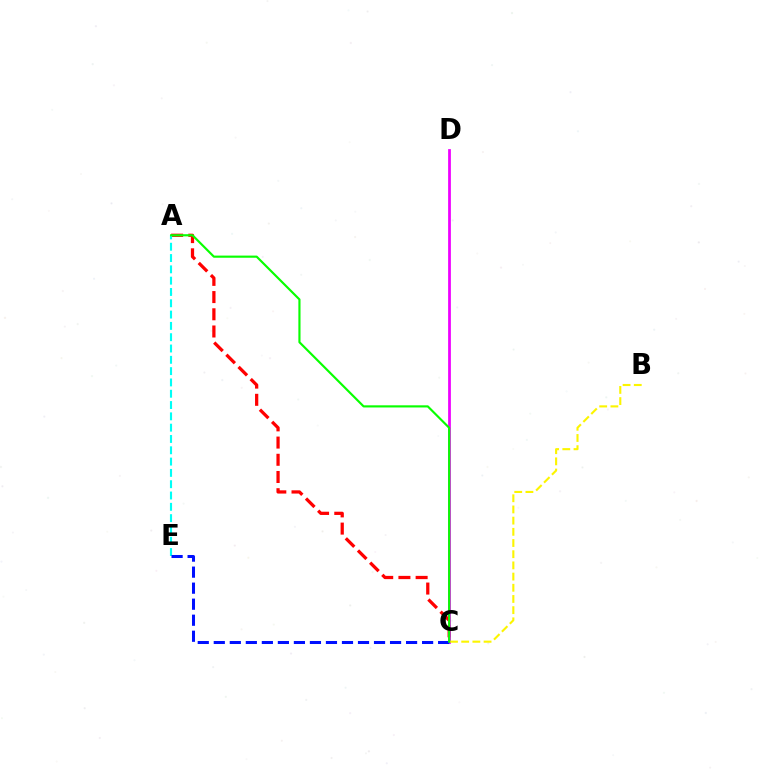{('A', 'C'): [{'color': '#ff0000', 'line_style': 'dashed', 'thickness': 2.34}, {'color': '#08ff00', 'line_style': 'solid', 'thickness': 1.55}], ('C', 'D'): [{'color': '#ee00ff', 'line_style': 'solid', 'thickness': 1.99}], ('B', 'C'): [{'color': '#fcf500', 'line_style': 'dashed', 'thickness': 1.52}], ('A', 'E'): [{'color': '#00fff6', 'line_style': 'dashed', 'thickness': 1.54}], ('C', 'E'): [{'color': '#0010ff', 'line_style': 'dashed', 'thickness': 2.18}]}